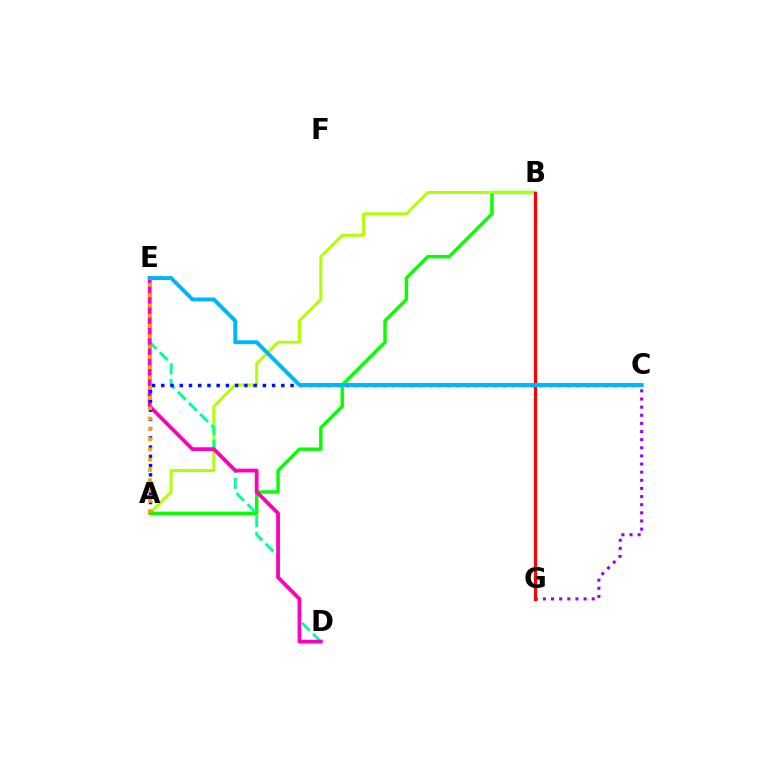{('A', 'B'): [{'color': '#08ff00', 'line_style': 'solid', 'thickness': 2.47}, {'color': '#b3ff00', 'line_style': 'solid', 'thickness': 2.15}], ('C', 'G'): [{'color': '#9b00ff', 'line_style': 'dotted', 'thickness': 2.21}], ('D', 'E'): [{'color': '#00ff9d', 'line_style': 'dashed', 'thickness': 2.13}, {'color': '#ff00bd', 'line_style': 'solid', 'thickness': 2.73}], ('B', 'G'): [{'color': '#ff0000', 'line_style': 'solid', 'thickness': 2.33}], ('A', 'C'): [{'color': '#0010ff', 'line_style': 'dotted', 'thickness': 2.51}], ('A', 'E'): [{'color': '#ffa500', 'line_style': 'dotted', 'thickness': 2.79}], ('C', 'E'): [{'color': '#00b5ff', 'line_style': 'solid', 'thickness': 2.84}]}